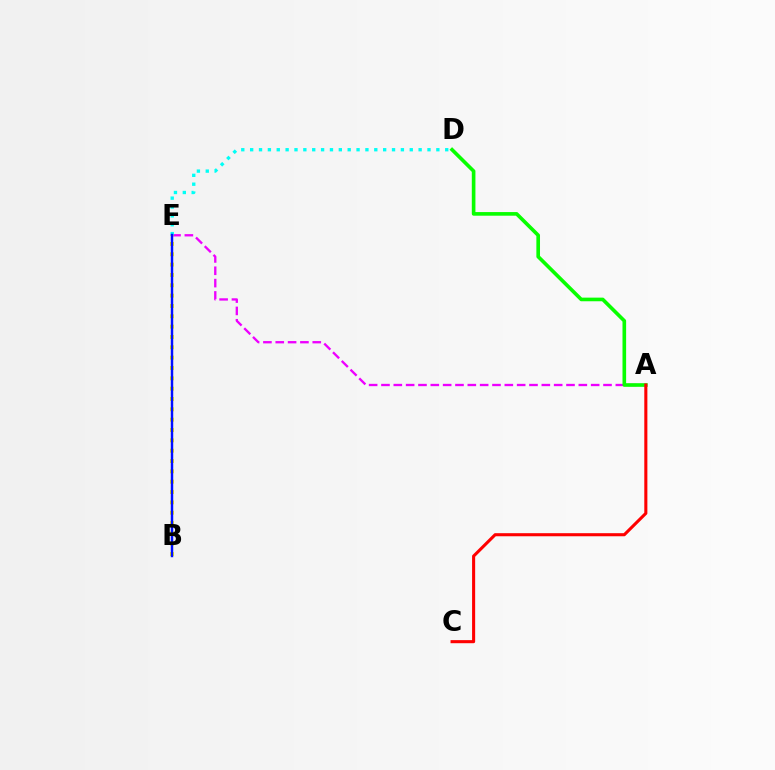{('A', 'E'): [{'color': '#ee00ff', 'line_style': 'dashed', 'thickness': 1.68}], ('A', 'D'): [{'color': '#08ff00', 'line_style': 'solid', 'thickness': 2.61}], ('A', 'C'): [{'color': '#ff0000', 'line_style': 'solid', 'thickness': 2.22}], ('B', 'E'): [{'color': '#fcf500', 'line_style': 'dotted', 'thickness': 2.81}, {'color': '#0010ff', 'line_style': 'solid', 'thickness': 1.76}], ('D', 'E'): [{'color': '#00fff6', 'line_style': 'dotted', 'thickness': 2.41}]}